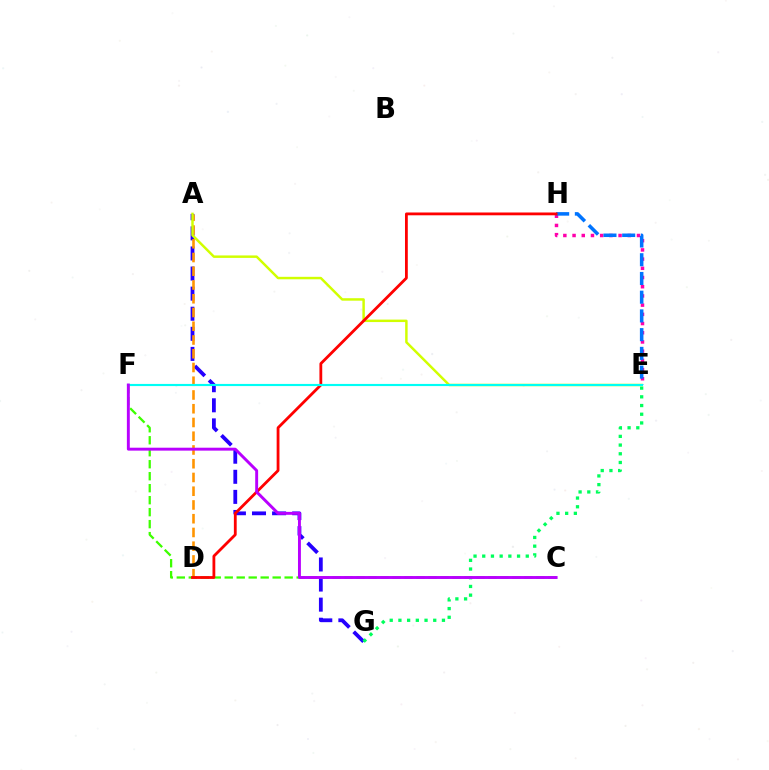{('A', 'G'): [{'color': '#2500ff', 'line_style': 'dashed', 'thickness': 2.73}], ('E', 'G'): [{'color': '#00ff5c', 'line_style': 'dotted', 'thickness': 2.37}], ('E', 'H'): [{'color': '#ff00ac', 'line_style': 'dotted', 'thickness': 2.5}, {'color': '#0074ff', 'line_style': 'dashed', 'thickness': 2.54}], ('A', 'D'): [{'color': '#ff9400', 'line_style': 'dashed', 'thickness': 1.87}], ('C', 'F'): [{'color': '#3dff00', 'line_style': 'dashed', 'thickness': 1.63}, {'color': '#b900ff', 'line_style': 'solid', 'thickness': 2.1}], ('A', 'E'): [{'color': '#d1ff00', 'line_style': 'solid', 'thickness': 1.77}], ('D', 'H'): [{'color': '#ff0000', 'line_style': 'solid', 'thickness': 2.02}], ('E', 'F'): [{'color': '#00fff6', 'line_style': 'solid', 'thickness': 1.55}]}